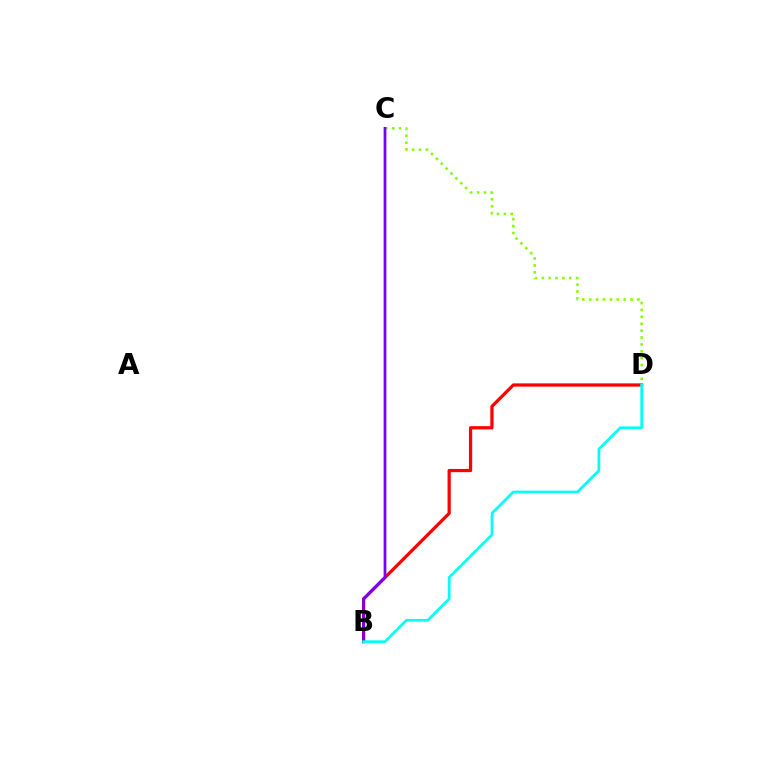{('B', 'D'): [{'color': '#ff0000', 'line_style': 'solid', 'thickness': 2.33}, {'color': '#00fff6', 'line_style': 'solid', 'thickness': 1.93}], ('C', 'D'): [{'color': '#84ff00', 'line_style': 'dotted', 'thickness': 1.87}], ('B', 'C'): [{'color': '#7200ff', 'line_style': 'solid', 'thickness': 1.98}]}